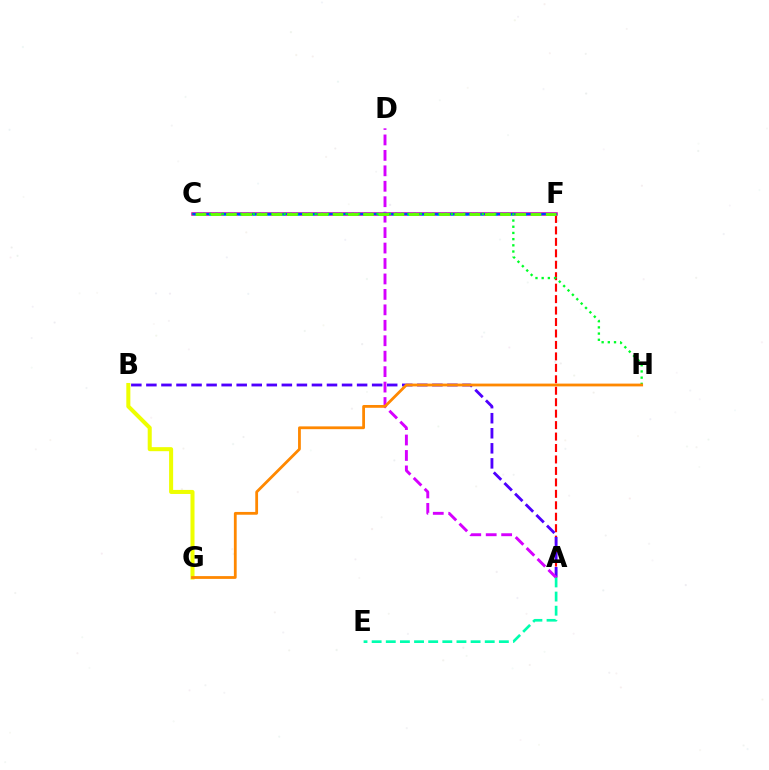{('C', 'F'): [{'color': '#ff00a0', 'line_style': 'solid', 'thickness': 2.54}, {'color': '#00c7ff', 'line_style': 'dotted', 'thickness': 1.99}, {'color': '#003fff', 'line_style': 'solid', 'thickness': 1.71}, {'color': '#66ff00', 'line_style': 'dashed', 'thickness': 2.07}], ('A', 'F'): [{'color': '#ff0000', 'line_style': 'dashed', 'thickness': 1.56}], ('A', 'B'): [{'color': '#4f00ff', 'line_style': 'dashed', 'thickness': 2.04}], ('A', 'D'): [{'color': '#d600ff', 'line_style': 'dashed', 'thickness': 2.1}], ('B', 'G'): [{'color': '#eeff00', 'line_style': 'solid', 'thickness': 2.91}], ('C', 'H'): [{'color': '#00ff27', 'line_style': 'dotted', 'thickness': 1.68}], ('A', 'E'): [{'color': '#00ffaf', 'line_style': 'dashed', 'thickness': 1.92}], ('G', 'H'): [{'color': '#ff8800', 'line_style': 'solid', 'thickness': 2.01}]}